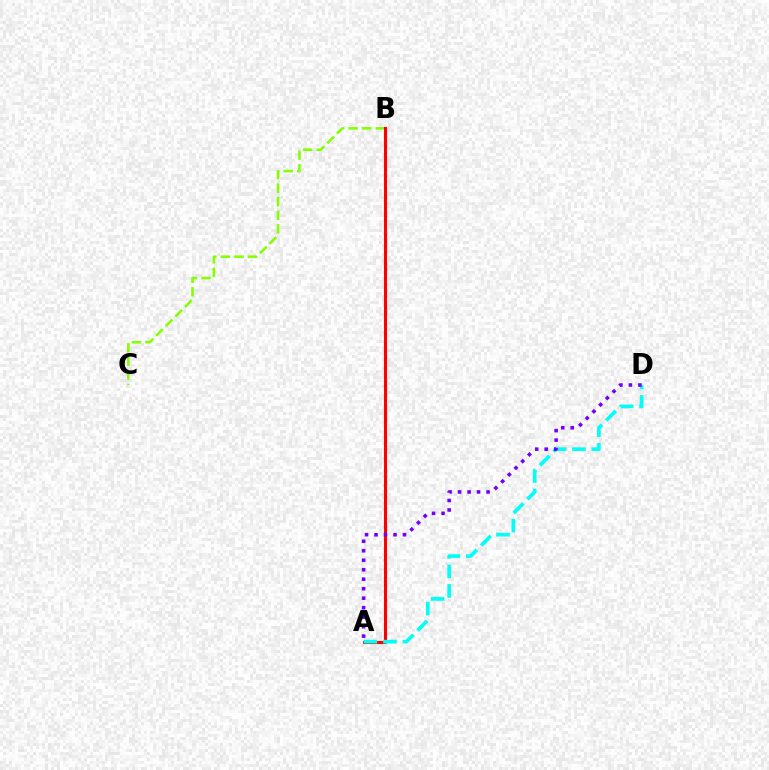{('B', 'C'): [{'color': '#84ff00', 'line_style': 'dashed', 'thickness': 1.85}], ('A', 'B'): [{'color': '#ff0000', 'line_style': 'solid', 'thickness': 2.23}], ('A', 'D'): [{'color': '#00fff6', 'line_style': 'dashed', 'thickness': 2.65}, {'color': '#7200ff', 'line_style': 'dotted', 'thickness': 2.58}]}